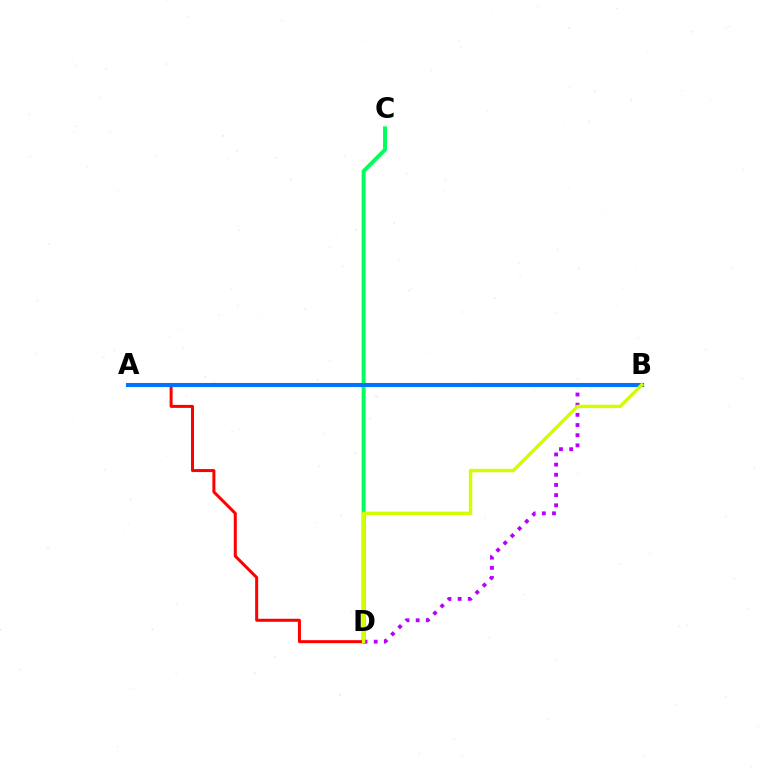{('C', 'D'): [{'color': '#00ff5c', 'line_style': 'solid', 'thickness': 2.83}], ('B', 'D'): [{'color': '#b900ff', 'line_style': 'dotted', 'thickness': 2.76}, {'color': '#d1ff00', 'line_style': 'solid', 'thickness': 2.47}], ('A', 'D'): [{'color': '#ff0000', 'line_style': 'solid', 'thickness': 2.16}], ('A', 'B'): [{'color': '#0074ff', 'line_style': 'solid', 'thickness': 2.93}]}